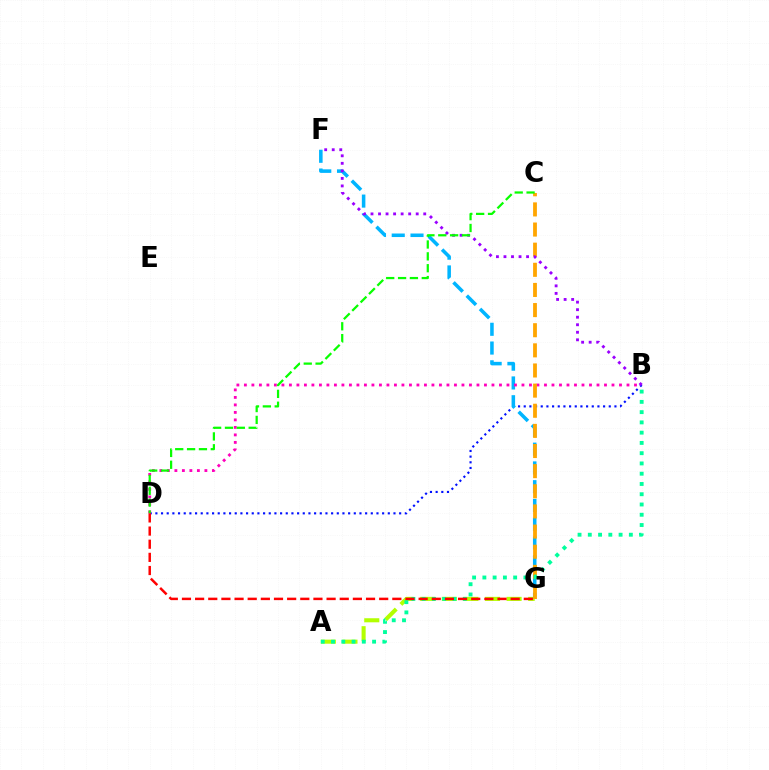{('B', 'D'): [{'color': '#0010ff', 'line_style': 'dotted', 'thickness': 1.54}, {'color': '#ff00bd', 'line_style': 'dotted', 'thickness': 2.04}], ('A', 'G'): [{'color': '#b3ff00', 'line_style': 'dashed', 'thickness': 2.93}], ('F', 'G'): [{'color': '#00b5ff', 'line_style': 'dashed', 'thickness': 2.55}], ('C', 'G'): [{'color': '#ffa500', 'line_style': 'dashed', 'thickness': 2.74}], ('B', 'F'): [{'color': '#9b00ff', 'line_style': 'dotted', 'thickness': 2.05}], ('C', 'D'): [{'color': '#08ff00', 'line_style': 'dashed', 'thickness': 1.61}], ('A', 'B'): [{'color': '#00ff9d', 'line_style': 'dotted', 'thickness': 2.79}], ('D', 'G'): [{'color': '#ff0000', 'line_style': 'dashed', 'thickness': 1.79}]}